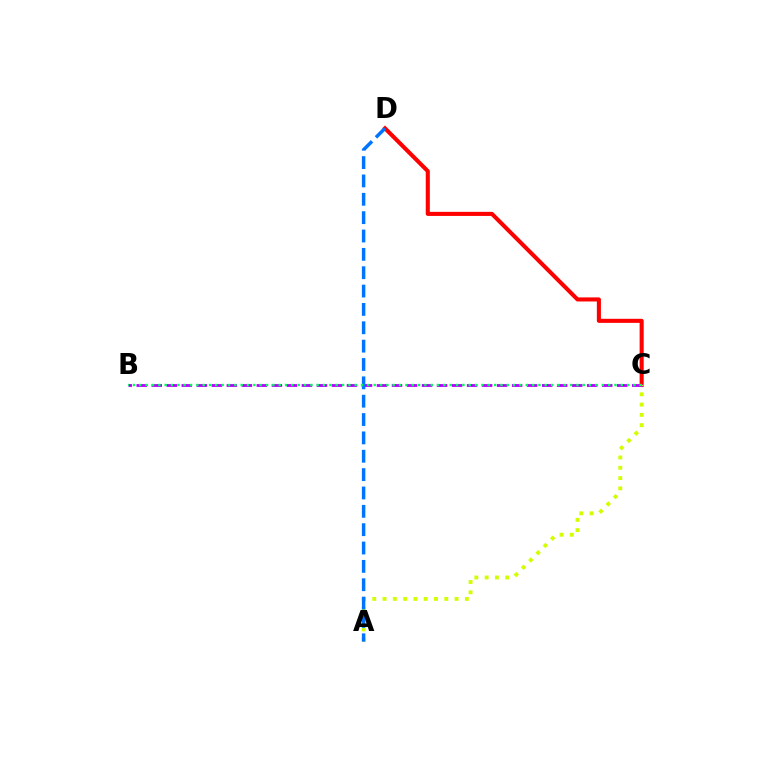{('C', 'D'): [{'color': '#ff0000', 'line_style': 'solid', 'thickness': 2.93}], ('B', 'C'): [{'color': '#b900ff', 'line_style': 'dashed', 'thickness': 2.04}, {'color': '#00ff5c', 'line_style': 'dotted', 'thickness': 1.72}], ('A', 'C'): [{'color': '#d1ff00', 'line_style': 'dotted', 'thickness': 2.8}], ('A', 'D'): [{'color': '#0074ff', 'line_style': 'dashed', 'thickness': 2.49}]}